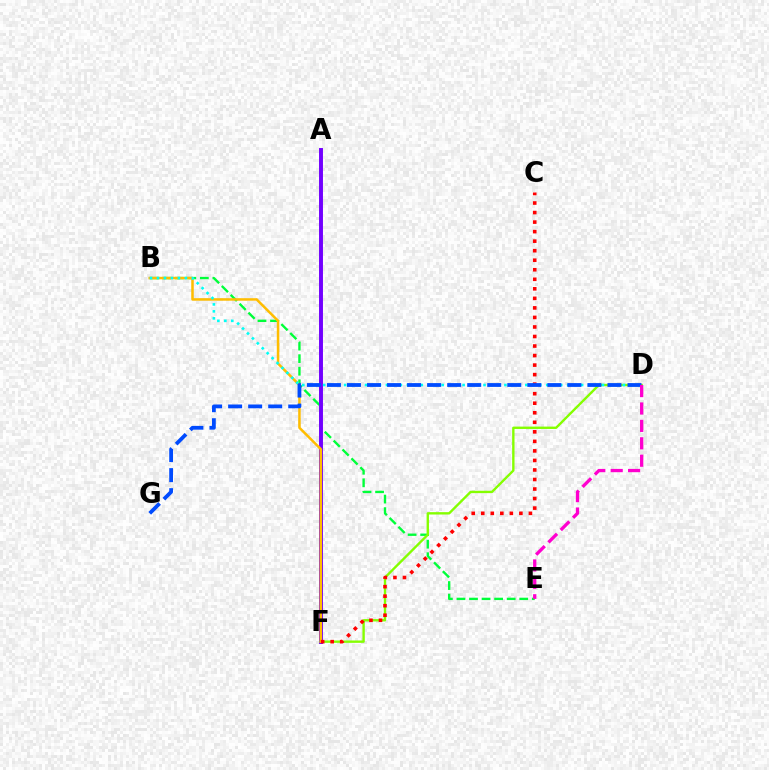{('B', 'E'): [{'color': '#00ff39', 'line_style': 'dashed', 'thickness': 1.71}], ('A', 'F'): [{'color': '#7200ff', 'line_style': 'solid', 'thickness': 2.83}], ('D', 'F'): [{'color': '#84ff00', 'line_style': 'solid', 'thickness': 1.71}], ('B', 'F'): [{'color': '#ffbd00', 'line_style': 'solid', 'thickness': 1.81}], ('B', 'D'): [{'color': '#00fff6', 'line_style': 'dotted', 'thickness': 1.89}], ('C', 'F'): [{'color': '#ff0000', 'line_style': 'dotted', 'thickness': 2.59}], ('D', 'G'): [{'color': '#004bff', 'line_style': 'dashed', 'thickness': 2.72}], ('D', 'E'): [{'color': '#ff00cf', 'line_style': 'dashed', 'thickness': 2.36}]}